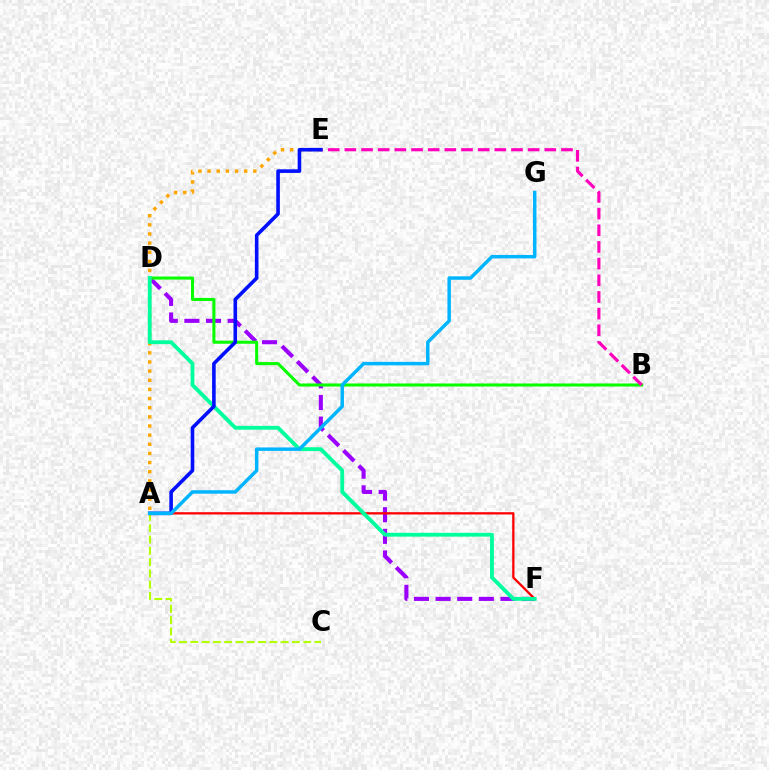{('D', 'F'): [{'color': '#9b00ff', 'line_style': 'dashed', 'thickness': 2.94}, {'color': '#00ff9d', 'line_style': 'solid', 'thickness': 2.76}], ('B', 'D'): [{'color': '#08ff00', 'line_style': 'solid', 'thickness': 2.2}], ('A', 'C'): [{'color': '#b3ff00', 'line_style': 'dashed', 'thickness': 1.53}], ('A', 'F'): [{'color': '#ff0000', 'line_style': 'solid', 'thickness': 1.65}], ('A', 'E'): [{'color': '#ffa500', 'line_style': 'dotted', 'thickness': 2.48}, {'color': '#0010ff', 'line_style': 'solid', 'thickness': 2.59}], ('B', 'E'): [{'color': '#ff00bd', 'line_style': 'dashed', 'thickness': 2.26}], ('A', 'G'): [{'color': '#00b5ff', 'line_style': 'solid', 'thickness': 2.49}]}